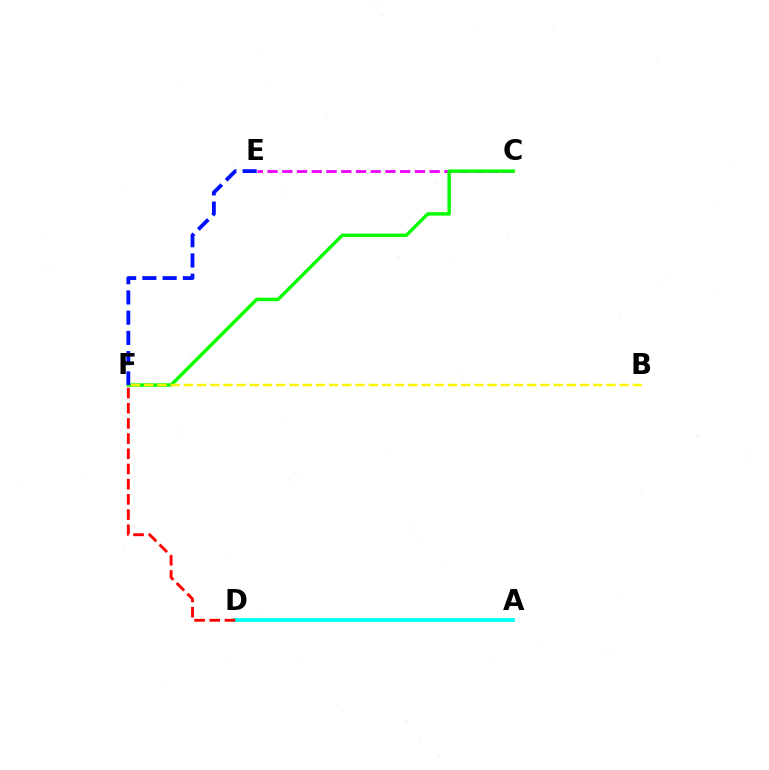{('C', 'E'): [{'color': '#ee00ff', 'line_style': 'dashed', 'thickness': 2.0}], ('A', 'D'): [{'color': '#00fff6', 'line_style': 'solid', 'thickness': 2.7}], ('C', 'F'): [{'color': '#08ff00', 'line_style': 'solid', 'thickness': 2.48}], ('B', 'F'): [{'color': '#fcf500', 'line_style': 'dashed', 'thickness': 1.79}], ('E', 'F'): [{'color': '#0010ff', 'line_style': 'dashed', 'thickness': 2.75}], ('D', 'F'): [{'color': '#ff0000', 'line_style': 'dashed', 'thickness': 2.06}]}